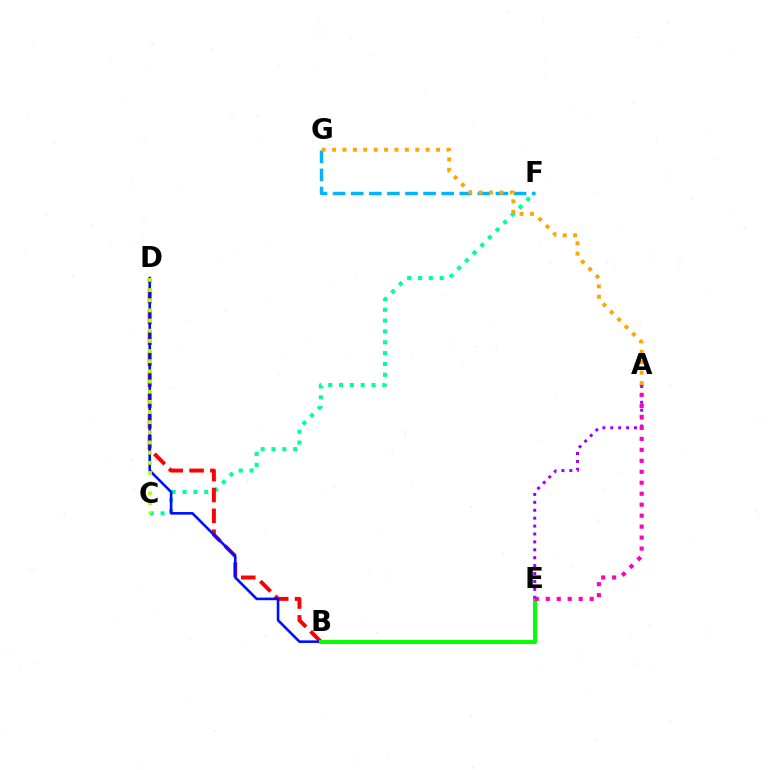{('C', 'F'): [{'color': '#00ff9d', 'line_style': 'dotted', 'thickness': 2.94}], ('F', 'G'): [{'color': '#00b5ff', 'line_style': 'dashed', 'thickness': 2.46}], ('B', 'D'): [{'color': '#ff0000', 'line_style': 'dashed', 'thickness': 2.84}, {'color': '#0010ff', 'line_style': 'solid', 'thickness': 1.89}], ('B', 'E'): [{'color': '#08ff00', 'line_style': 'solid', 'thickness': 2.9}], ('C', 'D'): [{'color': '#b3ff00', 'line_style': 'dotted', 'thickness': 2.76}], ('A', 'G'): [{'color': '#ffa500', 'line_style': 'dotted', 'thickness': 2.82}], ('A', 'E'): [{'color': '#9b00ff', 'line_style': 'dotted', 'thickness': 2.15}, {'color': '#ff00bd', 'line_style': 'dotted', 'thickness': 2.98}]}